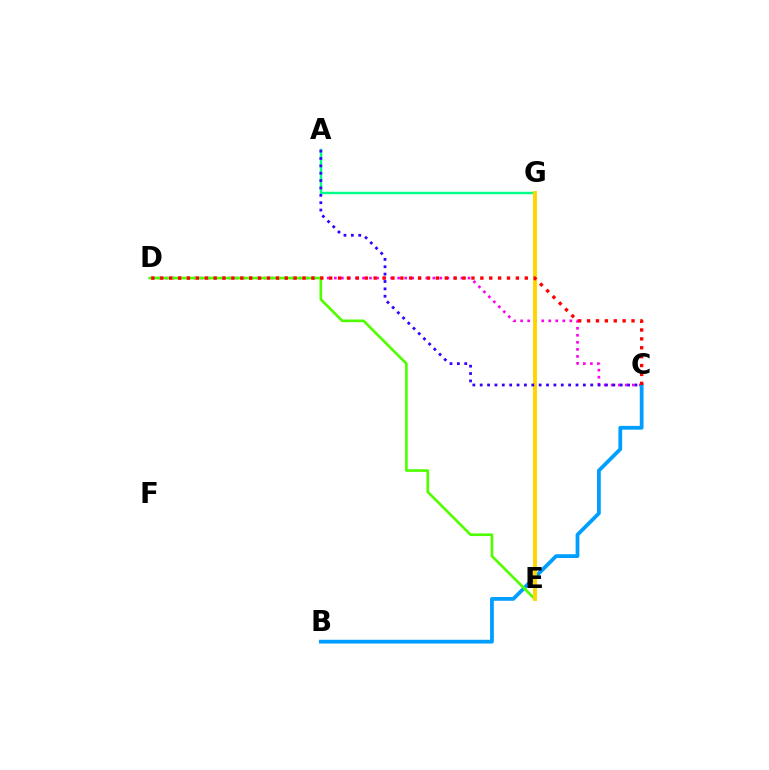{('C', 'D'): [{'color': '#ff00ed', 'line_style': 'dotted', 'thickness': 1.91}, {'color': '#ff0000', 'line_style': 'dotted', 'thickness': 2.42}], ('B', 'C'): [{'color': '#009eff', 'line_style': 'solid', 'thickness': 2.71}], ('D', 'E'): [{'color': '#4fff00', 'line_style': 'solid', 'thickness': 1.92}], ('A', 'G'): [{'color': '#00ff86', 'line_style': 'solid', 'thickness': 1.77}], ('E', 'G'): [{'color': '#ffd500', 'line_style': 'solid', 'thickness': 2.8}], ('A', 'C'): [{'color': '#3700ff', 'line_style': 'dotted', 'thickness': 2.0}]}